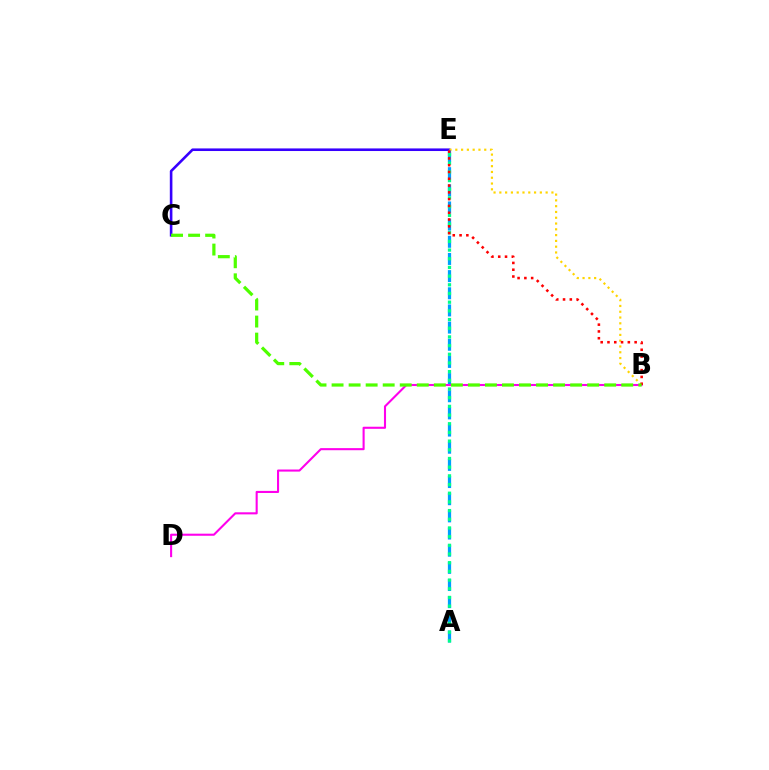{('C', 'E'): [{'color': '#3700ff', 'line_style': 'solid', 'thickness': 1.87}], ('B', 'E'): [{'color': '#ffd500', 'line_style': 'dotted', 'thickness': 1.57}, {'color': '#ff0000', 'line_style': 'dotted', 'thickness': 1.84}], ('A', 'E'): [{'color': '#009eff', 'line_style': 'dashed', 'thickness': 2.33}, {'color': '#00ff86', 'line_style': 'dotted', 'thickness': 2.36}], ('B', 'D'): [{'color': '#ff00ed', 'line_style': 'solid', 'thickness': 1.51}], ('B', 'C'): [{'color': '#4fff00', 'line_style': 'dashed', 'thickness': 2.31}]}